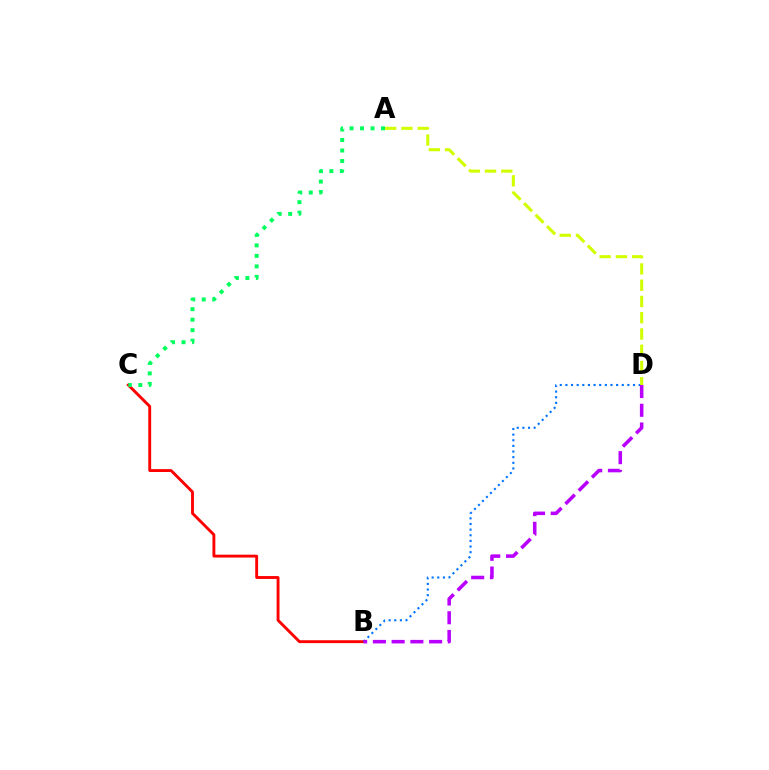{('B', 'C'): [{'color': '#ff0000', 'line_style': 'solid', 'thickness': 2.07}], ('B', 'D'): [{'color': '#0074ff', 'line_style': 'dotted', 'thickness': 1.53}, {'color': '#b900ff', 'line_style': 'dashed', 'thickness': 2.55}], ('A', 'D'): [{'color': '#d1ff00', 'line_style': 'dashed', 'thickness': 2.21}], ('A', 'C'): [{'color': '#00ff5c', 'line_style': 'dotted', 'thickness': 2.85}]}